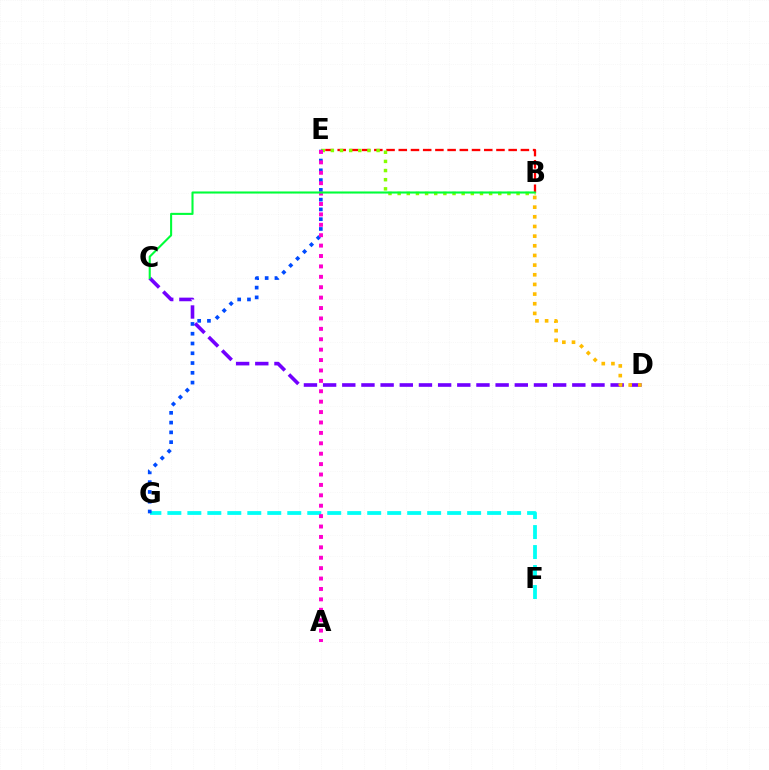{('B', 'E'): [{'color': '#ff0000', 'line_style': 'dashed', 'thickness': 1.66}, {'color': '#84ff00', 'line_style': 'dotted', 'thickness': 2.49}], ('F', 'G'): [{'color': '#00fff6', 'line_style': 'dashed', 'thickness': 2.71}], ('C', 'D'): [{'color': '#7200ff', 'line_style': 'dashed', 'thickness': 2.6}], ('E', 'G'): [{'color': '#004bff', 'line_style': 'dotted', 'thickness': 2.66}], ('B', 'D'): [{'color': '#ffbd00', 'line_style': 'dotted', 'thickness': 2.62}], ('A', 'E'): [{'color': '#ff00cf', 'line_style': 'dotted', 'thickness': 2.83}], ('B', 'C'): [{'color': '#00ff39', 'line_style': 'solid', 'thickness': 1.5}]}